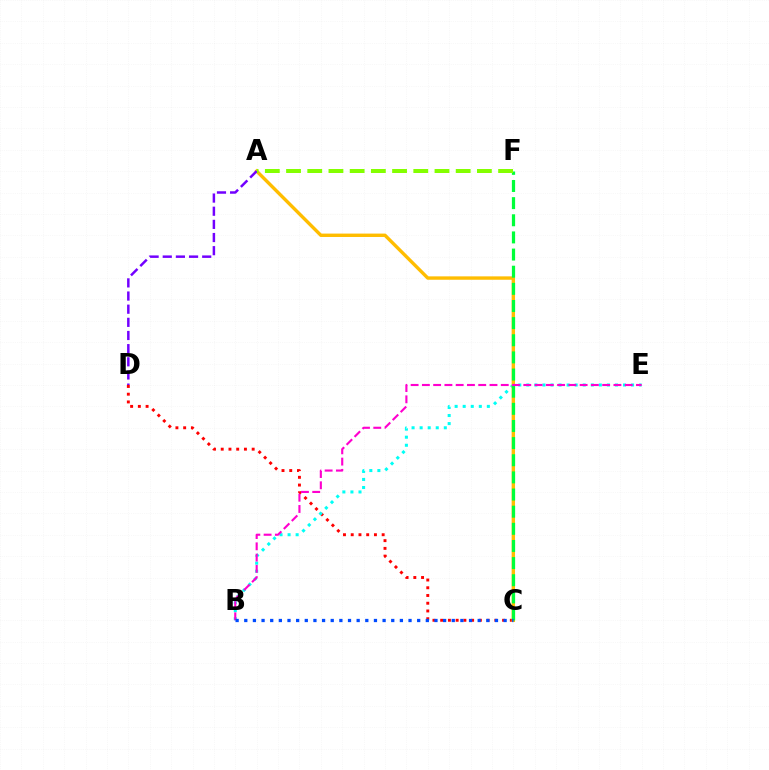{('C', 'D'): [{'color': '#ff0000', 'line_style': 'dotted', 'thickness': 2.1}], ('B', 'E'): [{'color': '#00fff6', 'line_style': 'dotted', 'thickness': 2.19}, {'color': '#ff00cf', 'line_style': 'dashed', 'thickness': 1.53}], ('A', 'C'): [{'color': '#ffbd00', 'line_style': 'solid', 'thickness': 2.44}], ('C', 'F'): [{'color': '#00ff39', 'line_style': 'dashed', 'thickness': 2.33}], ('A', 'D'): [{'color': '#7200ff', 'line_style': 'dashed', 'thickness': 1.79}], ('A', 'F'): [{'color': '#84ff00', 'line_style': 'dashed', 'thickness': 2.88}], ('B', 'C'): [{'color': '#004bff', 'line_style': 'dotted', 'thickness': 2.35}]}